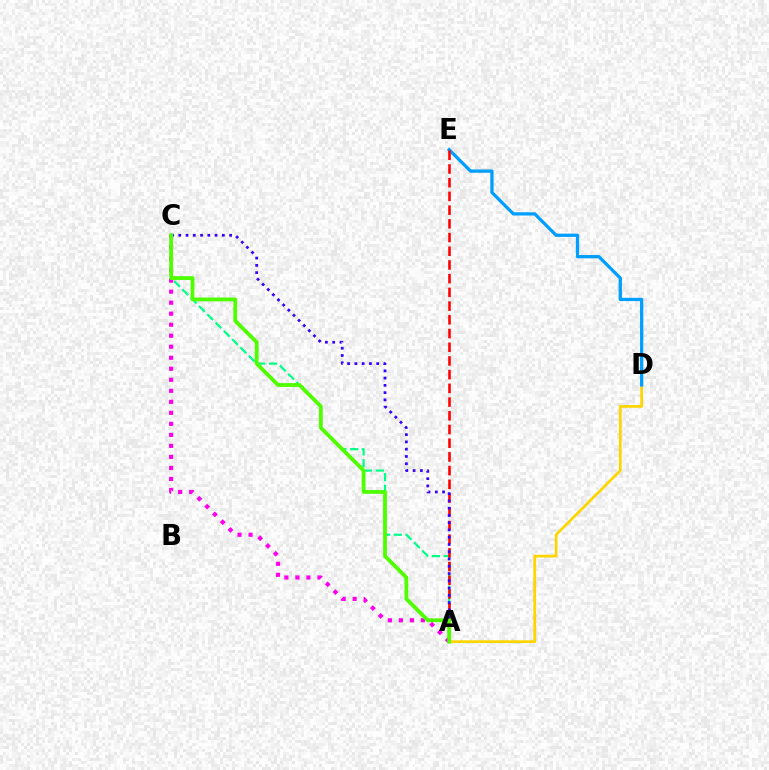{('A', 'D'): [{'color': '#ffd500', 'line_style': 'solid', 'thickness': 1.97}], ('A', 'C'): [{'color': '#00ff86', 'line_style': 'dashed', 'thickness': 1.59}, {'color': '#ff00ed', 'line_style': 'dotted', 'thickness': 2.99}, {'color': '#3700ff', 'line_style': 'dotted', 'thickness': 1.97}, {'color': '#4fff00', 'line_style': 'solid', 'thickness': 2.75}], ('D', 'E'): [{'color': '#009eff', 'line_style': 'solid', 'thickness': 2.34}], ('A', 'E'): [{'color': '#ff0000', 'line_style': 'dashed', 'thickness': 1.86}]}